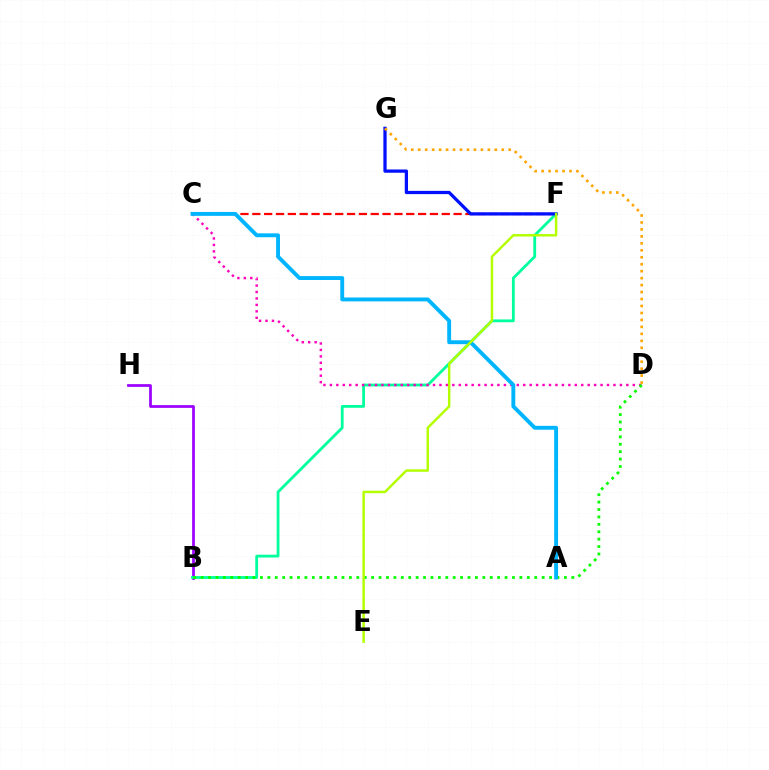{('B', 'H'): [{'color': '#9b00ff', 'line_style': 'solid', 'thickness': 1.97}], ('C', 'F'): [{'color': '#ff0000', 'line_style': 'dashed', 'thickness': 1.61}], ('B', 'F'): [{'color': '#00ff9d', 'line_style': 'solid', 'thickness': 2.02}], ('C', 'D'): [{'color': '#ff00bd', 'line_style': 'dotted', 'thickness': 1.75}], ('B', 'D'): [{'color': '#08ff00', 'line_style': 'dotted', 'thickness': 2.01}], ('F', 'G'): [{'color': '#0010ff', 'line_style': 'solid', 'thickness': 2.34}], ('A', 'C'): [{'color': '#00b5ff', 'line_style': 'solid', 'thickness': 2.8}], ('E', 'F'): [{'color': '#b3ff00', 'line_style': 'solid', 'thickness': 1.78}], ('D', 'G'): [{'color': '#ffa500', 'line_style': 'dotted', 'thickness': 1.89}]}